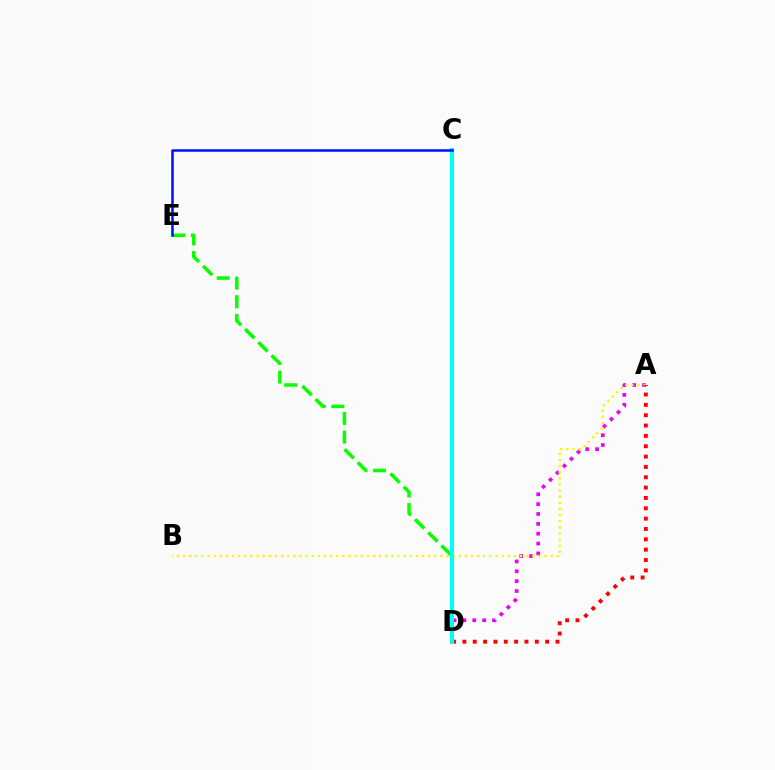{('A', 'D'): [{'color': '#ee00ff', 'line_style': 'dotted', 'thickness': 2.68}, {'color': '#ff0000', 'line_style': 'dotted', 'thickness': 2.81}], ('D', 'E'): [{'color': '#08ff00', 'line_style': 'dashed', 'thickness': 2.54}], ('A', 'B'): [{'color': '#fcf500', 'line_style': 'dotted', 'thickness': 1.66}], ('C', 'D'): [{'color': '#00fff6', 'line_style': 'solid', 'thickness': 2.94}], ('C', 'E'): [{'color': '#0010ff', 'line_style': 'solid', 'thickness': 1.81}]}